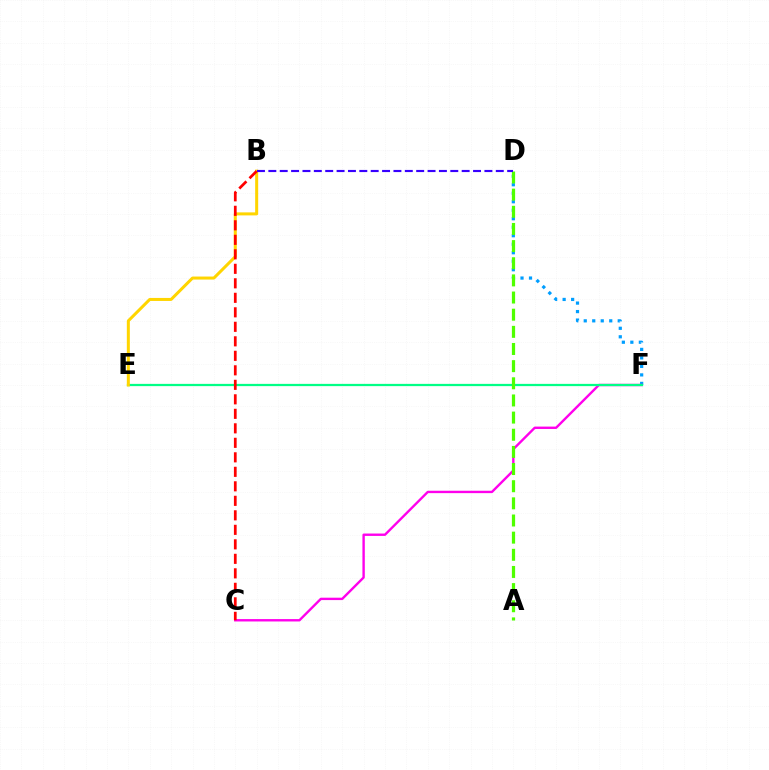{('D', 'F'): [{'color': '#009eff', 'line_style': 'dotted', 'thickness': 2.31}], ('C', 'F'): [{'color': '#ff00ed', 'line_style': 'solid', 'thickness': 1.72}], ('E', 'F'): [{'color': '#00ff86', 'line_style': 'solid', 'thickness': 1.62}], ('A', 'D'): [{'color': '#4fff00', 'line_style': 'dashed', 'thickness': 2.33}], ('B', 'E'): [{'color': '#ffd500', 'line_style': 'solid', 'thickness': 2.17}], ('B', 'D'): [{'color': '#3700ff', 'line_style': 'dashed', 'thickness': 1.54}], ('B', 'C'): [{'color': '#ff0000', 'line_style': 'dashed', 'thickness': 1.97}]}